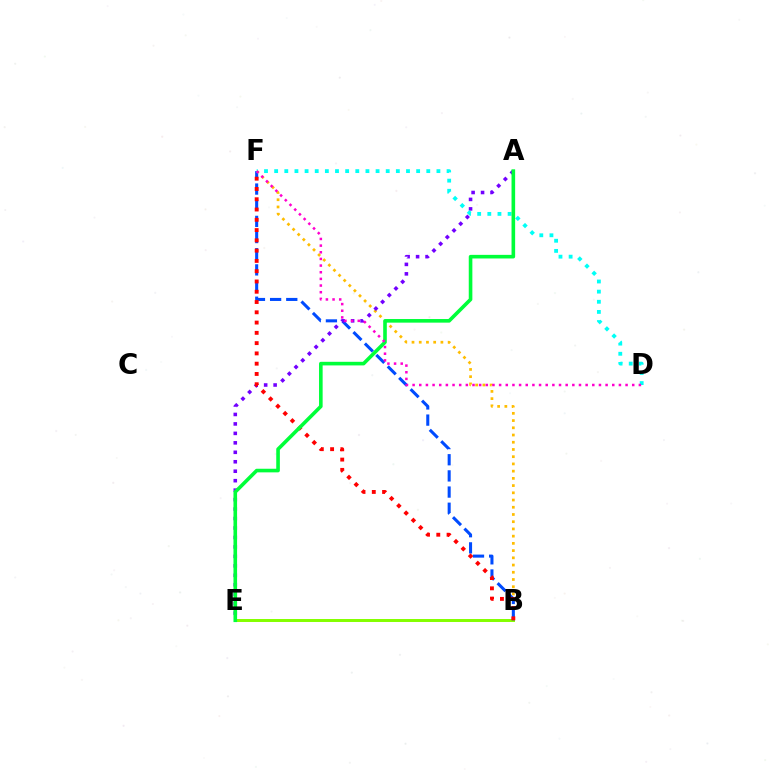{('B', 'F'): [{'color': '#ffbd00', 'line_style': 'dotted', 'thickness': 1.96}, {'color': '#004bff', 'line_style': 'dashed', 'thickness': 2.2}, {'color': '#ff0000', 'line_style': 'dotted', 'thickness': 2.79}], ('B', 'E'): [{'color': '#84ff00', 'line_style': 'solid', 'thickness': 2.14}], ('A', 'E'): [{'color': '#7200ff', 'line_style': 'dotted', 'thickness': 2.57}, {'color': '#00ff39', 'line_style': 'solid', 'thickness': 2.6}], ('D', 'F'): [{'color': '#00fff6', 'line_style': 'dotted', 'thickness': 2.76}, {'color': '#ff00cf', 'line_style': 'dotted', 'thickness': 1.81}]}